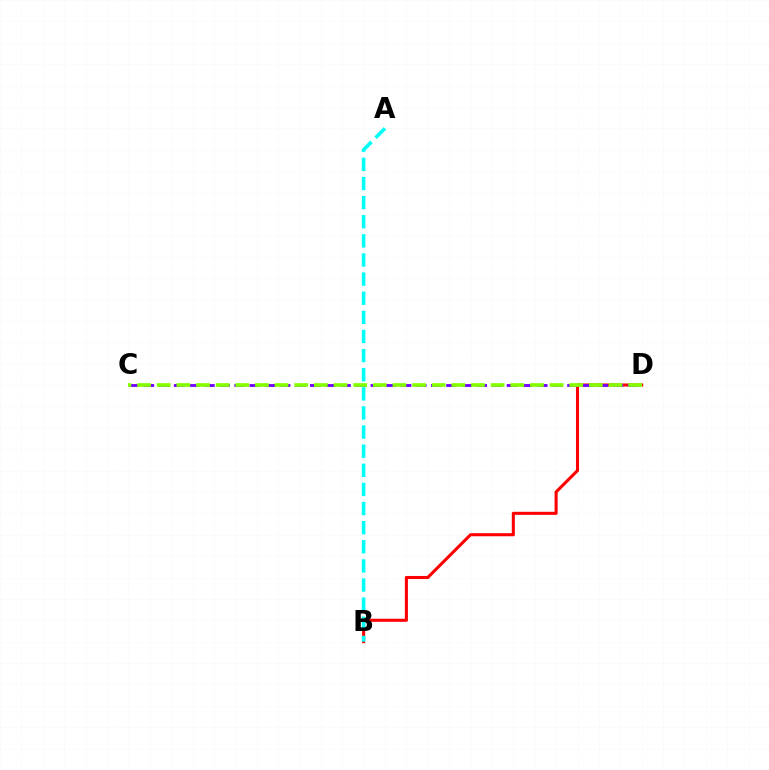{('B', 'D'): [{'color': '#ff0000', 'line_style': 'solid', 'thickness': 2.2}], ('C', 'D'): [{'color': '#7200ff', 'line_style': 'dashed', 'thickness': 2.06}, {'color': '#84ff00', 'line_style': 'dashed', 'thickness': 2.67}], ('A', 'B'): [{'color': '#00fff6', 'line_style': 'dashed', 'thickness': 2.6}]}